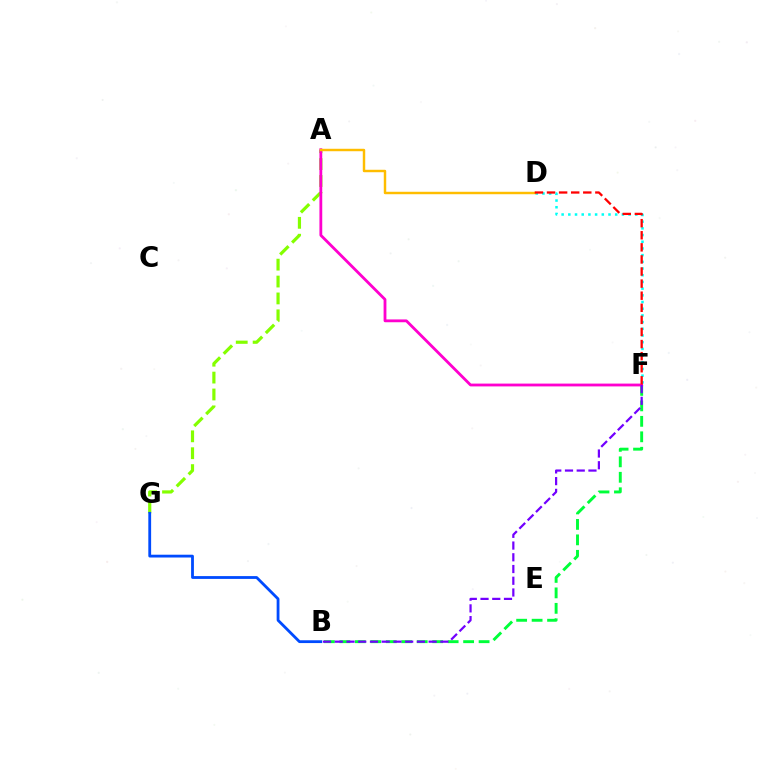{('B', 'F'): [{'color': '#00ff39', 'line_style': 'dashed', 'thickness': 2.1}, {'color': '#7200ff', 'line_style': 'dashed', 'thickness': 1.59}], ('A', 'G'): [{'color': '#84ff00', 'line_style': 'dashed', 'thickness': 2.3}], ('A', 'F'): [{'color': '#ff00cf', 'line_style': 'solid', 'thickness': 2.03}], ('D', 'F'): [{'color': '#00fff6', 'line_style': 'dotted', 'thickness': 1.82}, {'color': '#ff0000', 'line_style': 'dashed', 'thickness': 1.64}], ('A', 'D'): [{'color': '#ffbd00', 'line_style': 'solid', 'thickness': 1.76}], ('B', 'G'): [{'color': '#004bff', 'line_style': 'solid', 'thickness': 2.02}]}